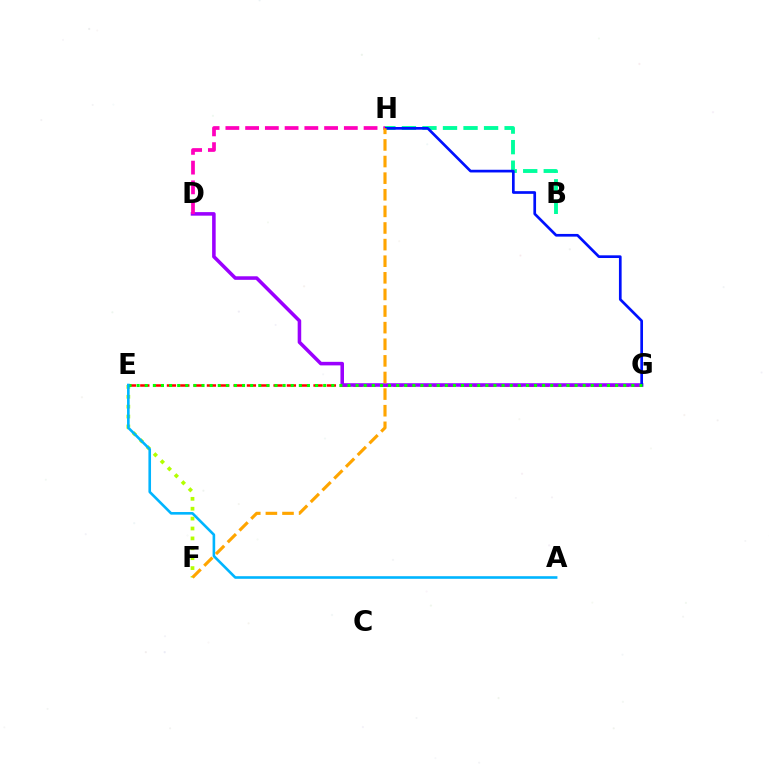{('B', 'H'): [{'color': '#00ff9d', 'line_style': 'dashed', 'thickness': 2.79}], ('E', 'F'): [{'color': '#b3ff00', 'line_style': 'dotted', 'thickness': 2.69}], ('E', 'G'): [{'color': '#ff0000', 'line_style': 'dashed', 'thickness': 1.81}, {'color': '#08ff00', 'line_style': 'dotted', 'thickness': 2.2}], ('D', 'G'): [{'color': '#9b00ff', 'line_style': 'solid', 'thickness': 2.56}], ('G', 'H'): [{'color': '#0010ff', 'line_style': 'solid', 'thickness': 1.94}], ('D', 'H'): [{'color': '#ff00bd', 'line_style': 'dashed', 'thickness': 2.68}], ('A', 'E'): [{'color': '#00b5ff', 'line_style': 'solid', 'thickness': 1.88}], ('F', 'H'): [{'color': '#ffa500', 'line_style': 'dashed', 'thickness': 2.26}]}